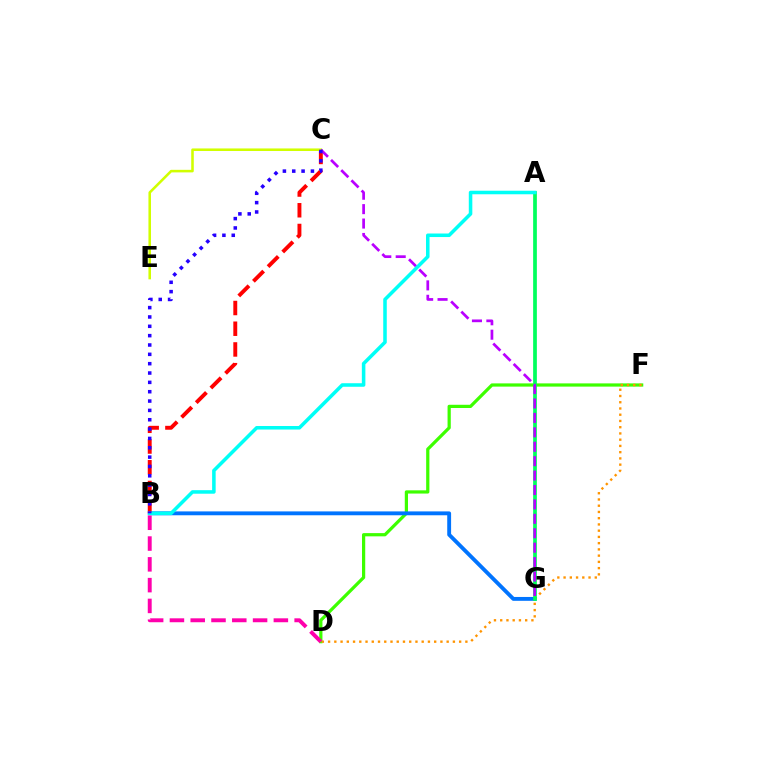{('D', 'F'): [{'color': '#3dff00', 'line_style': 'solid', 'thickness': 2.32}, {'color': '#ff9400', 'line_style': 'dotted', 'thickness': 1.7}], ('B', 'G'): [{'color': '#0074ff', 'line_style': 'solid', 'thickness': 2.78}], ('B', 'C'): [{'color': '#ff0000', 'line_style': 'dashed', 'thickness': 2.81}, {'color': '#2500ff', 'line_style': 'dotted', 'thickness': 2.54}], ('A', 'G'): [{'color': '#00ff5c', 'line_style': 'solid', 'thickness': 2.68}], ('C', 'E'): [{'color': '#d1ff00', 'line_style': 'solid', 'thickness': 1.85}], ('C', 'G'): [{'color': '#b900ff', 'line_style': 'dashed', 'thickness': 1.96}], ('A', 'B'): [{'color': '#00fff6', 'line_style': 'solid', 'thickness': 2.55}], ('B', 'D'): [{'color': '#ff00ac', 'line_style': 'dashed', 'thickness': 2.82}]}